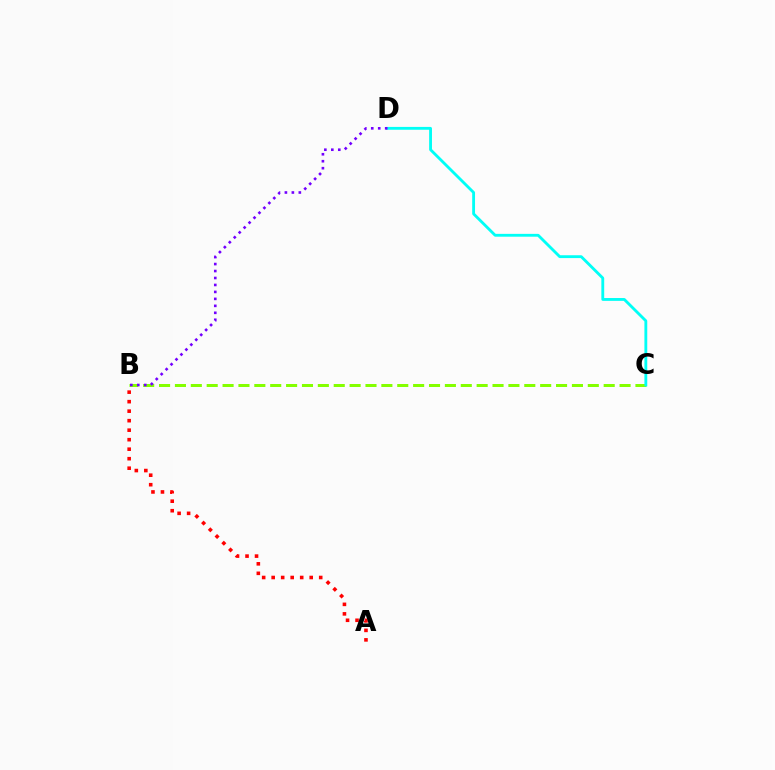{('B', 'C'): [{'color': '#84ff00', 'line_style': 'dashed', 'thickness': 2.16}], ('C', 'D'): [{'color': '#00fff6', 'line_style': 'solid', 'thickness': 2.04}], ('B', 'D'): [{'color': '#7200ff', 'line_style': 'dotted', 'thickness': 1.89}], ('A', 'B'): [{'color': '#ff0000', 'line_style': 'dotted', 'thickness': 2.58}]}